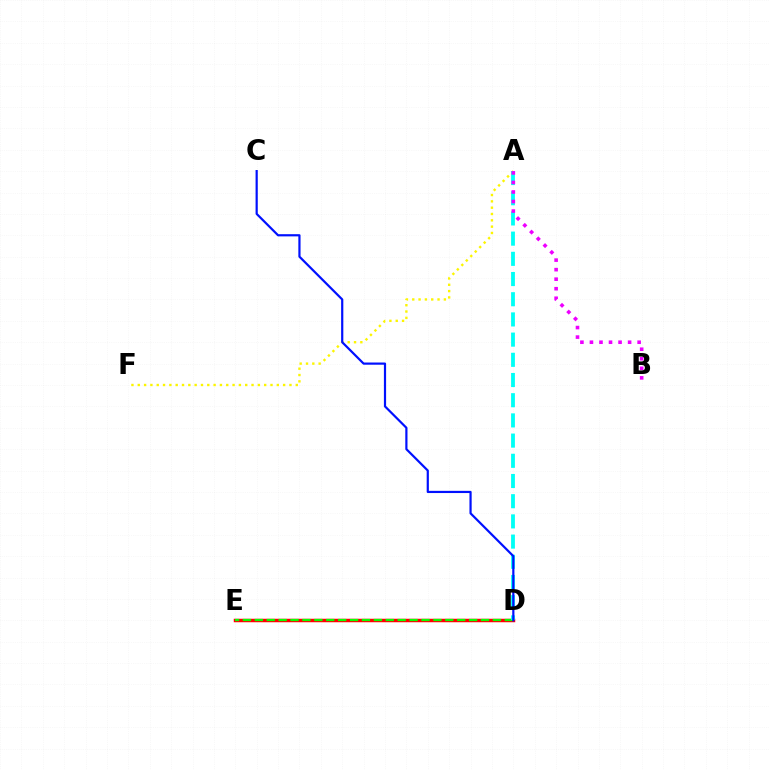{('D', 'E'): [{'color': '#ff0000', 'line_style': 'solid', 'thickness': 2.51}, {'color': '#08ff00', 'line_style': 'dashed', 'thickness': 1.62}], ('A', 'F'): [{'color': '#fcf500', 'line_style': 'dotted', 'thickness': 1.72}], ('A', 'D'): [{'color': '#00fff6', 'line_style': 'dashed', 'thickness': 2.74}], ('A', 'B'): [{'color': '#ee00ff', 'line_style': 'dotted', 'thickness': 2.59}], ('C', 'D'): [{'color': '#0010ff', 'line_style': 'solid', 'thickness': 1.58}]}